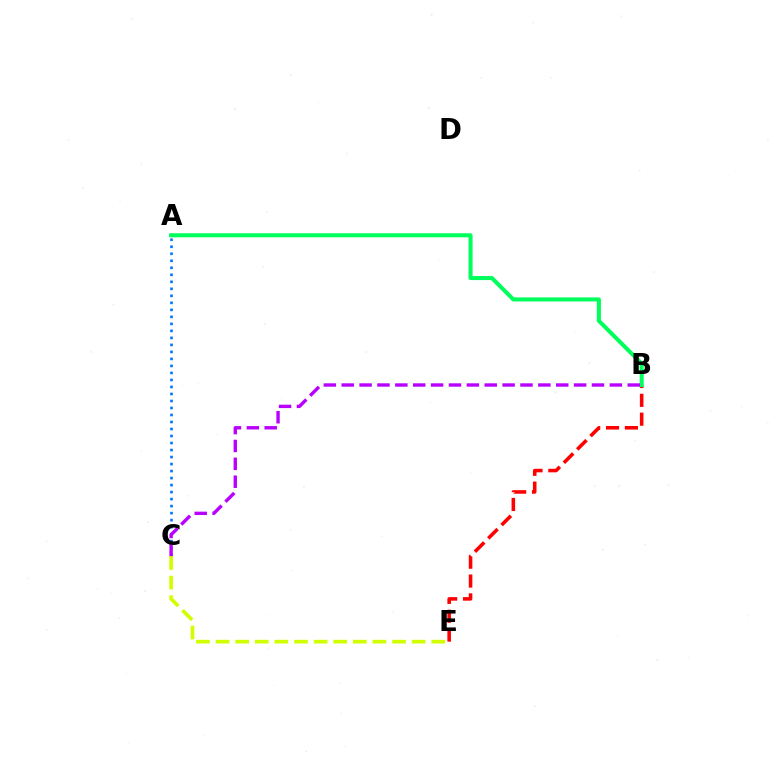{('B', 'E'): [{'color': '#ff0000', 'line_style': 'dashed', 'thickness': 2.56}], ('A', 'B'): [{'color': '#00ff5c', 'line_style': 'solid', 'thickness': 2.91}], ('A', 'C'): [{'color': '#0074ff', 'line_style': 'dotted', 'thickness': 1.9}], ('C', 'E'): [{'color': '#d1ff00', 'line_style': 'dashed', 'thickness': 2.66}], ('B', 'C'): [{'color': '#b900ff', 'line_style': 'dashed', 'thickness': 2.43}]}